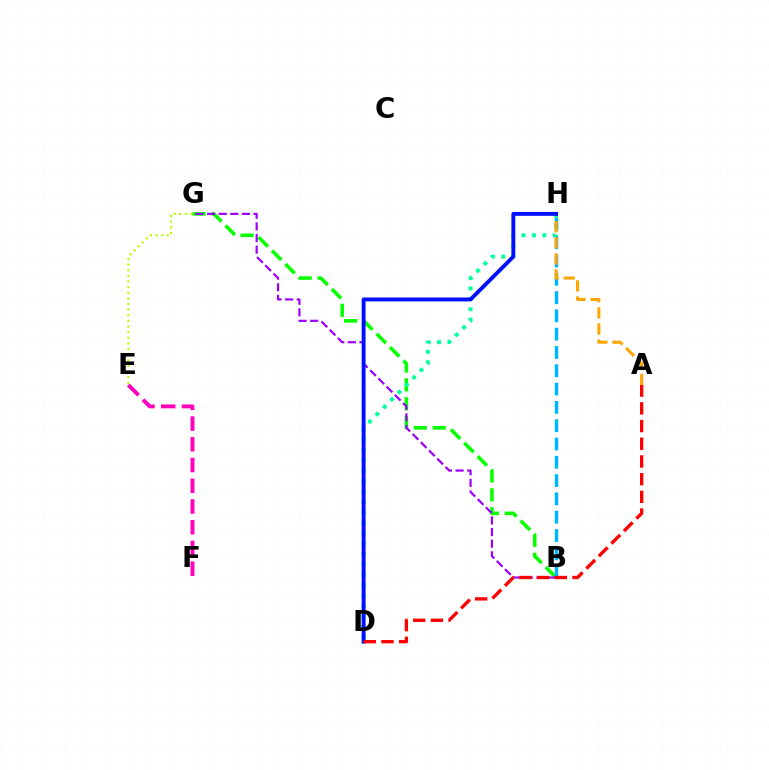{('B', 'G'): [{'color': '#08ff00', 'line_style': 'dashed', 'thickness': 2.57}, {'color': '#9b00ff', 'line_style': 'dashed', 'thickness': 1.58}], ('E', 'G'): [{'color': '#b3ff00', 'line_style': 'dotted', 'thickness': 1.53}], ('D', 'H'): [{'color': '#00ff9d', 'line_style': 'dotted', 'thickness': 2.83}, {'color': '#0010ff', 'line_style': 'solid', 'thickness': 2.81}], ('B', 'H'): [{'color': '#00b5ff', 'line_style': 'dashed', 'thickness': 2.49}], ('A', 'H'): [{'color': '#ffa500', 'line_style': 'dashed', 'thickness': 2.19}], ('E', 'F'): [{'color': '#ff00bd', 'line_style': 'dashed', 'thickness': 2.82}], ('A', 'D'): [{'color': '#ff0000', 'line_style': 'dashed', 'thickness': 2.4}]}